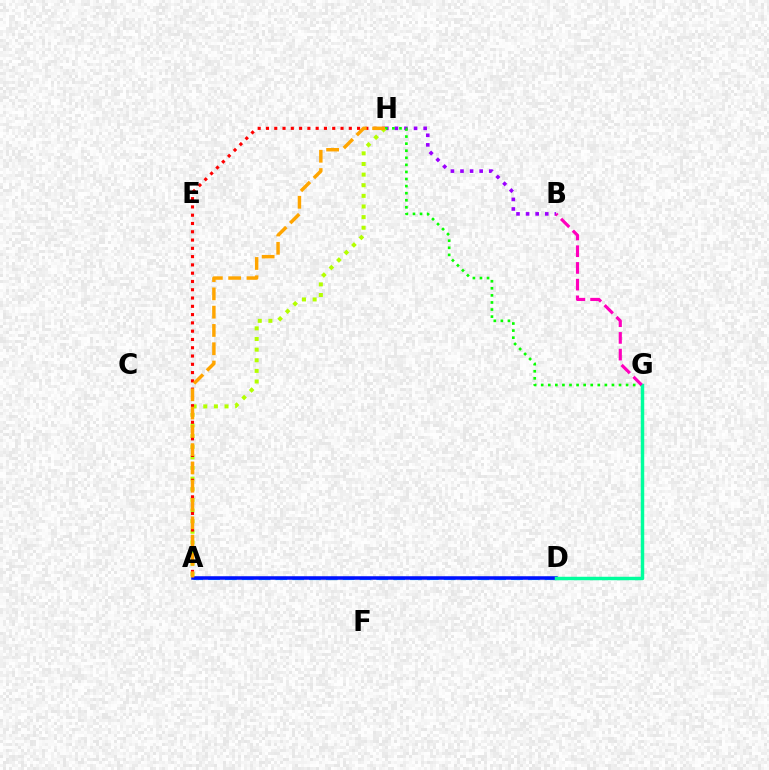{('A', 'D'): [{'color': '#00b5ff', 'line_style': 'dashed', 'thickness': 2.29}, {'color': '#0010ff', 'line_style': 'solid', 'thickness': 2.53}], ('B', 'H'): [{'color': '#9b00ff', 'line_style': 'dotted', 'thickness': 2.6}], ('G', 'H'): [{'color': '#08ff00', 'line_style': 'dotted', 'thickness': 1.92}], ('D', 'G'): [{'color': '#00ff9d', 'line_style': 'solid', 'thickness': 2.49}], ('B', 'G'): [{'color': '#ff00bd', 'line_style': 'dashed', 'thickness': 2.27}], ('A', 'H'): [{'color': '#b3ff00', 'line_style': 'dotted', 'thickness': 2.89}, {'color': '#ff0000', 'line_style': 'dotted', 'thickness': 2.25}, {'color': '#ffa500', 'line_style': 'dashed', 'thickness': 2.48}]}